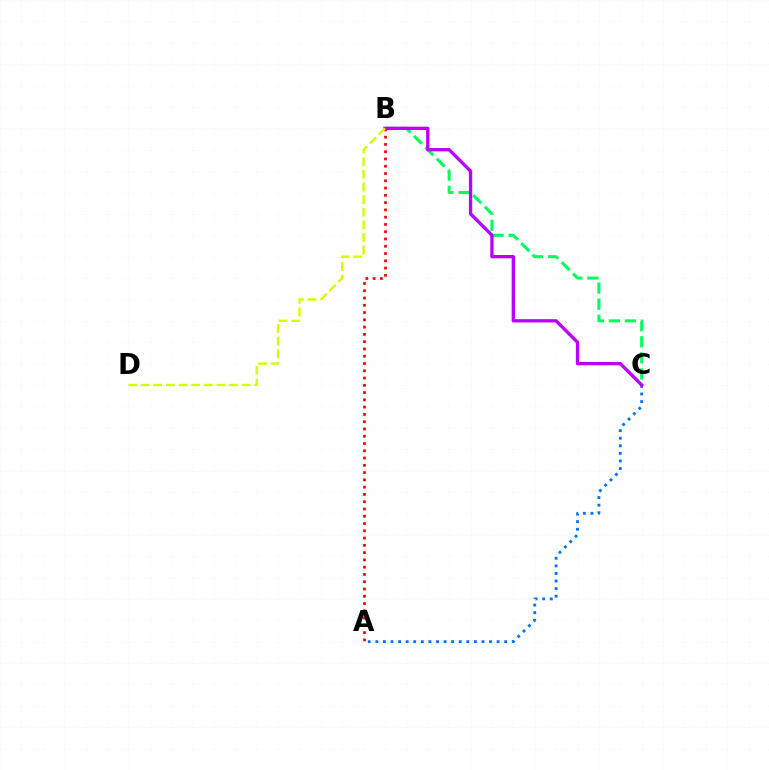{('B', 'C'): [{'color': '#00ff5c', 'line_style': 'dashed', 'thickness': 2.18}, {'color': '#b900ff', 'line_style': 'solid', 'thickness': 2.4}], ('A', 'C'): [{'color': '#0074ff', 'line_style': 'dotted', 'thickness': 2.06}], ('A', 'B'): [{'color': '#ff0000', 'line_style': 'dotted', 'thickness': 1.98}], ('B', 'D'): [{'color': '#d1ff00', 'line_style': 'dashed', 'thickness': 1.71}]}